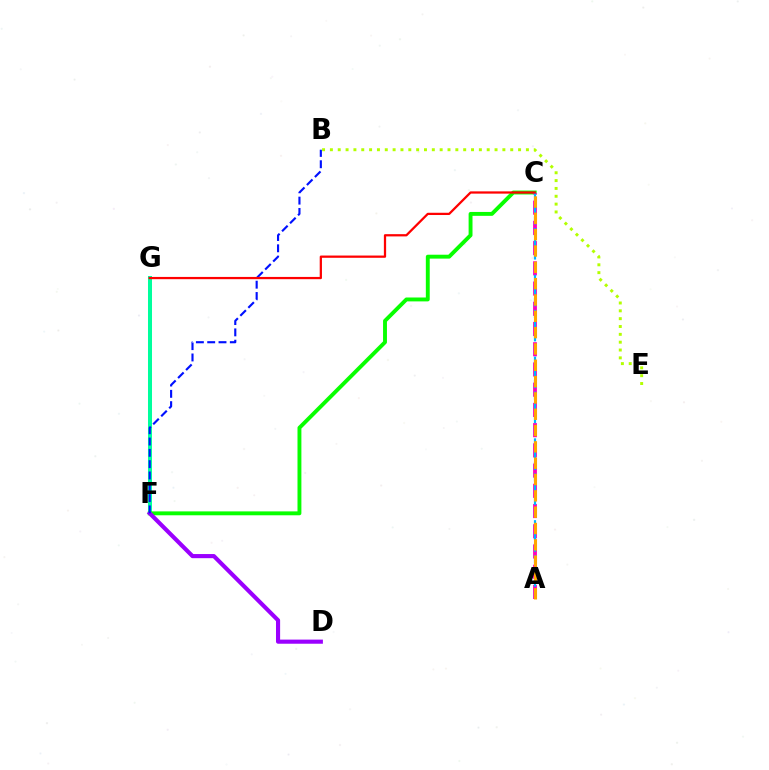{('F', 'G'): [{'color': '#00ff9d', 'line_style': 'solid', 'thickness': 2.89}], ('C', 'F'): [{'color': '#08ff00', 'line_style': 'solid', 'thickness': 2.8}], ('A', 'C'): [{'color': '#ff00bd', 'line_style': 'dashed', 'thickness': 2.75}, {'color': '#00b5ff', 'line_style': 'dashed', 'thickness': 1.59}, {'color': '#ffa500', 'line_style': 'dashed', 'thickness': 2.22}], ('D', 'F'): [{'color': '#9b00ff', 'line_style': 'solid', 'thickness': 2.97}], ('B', 'F'): [{'color': '#0010ff', 'line_style': 'dashed', 'thickness': 1.54}], ('B', 'E'): [{'color': '#b3ff00', 'line_style': 'dotted', 'thickness': 2.13}], ('C', 'G'): [{'color': '#ff0000', 'line_style': 'solid', 'thickness': 1.62}]}